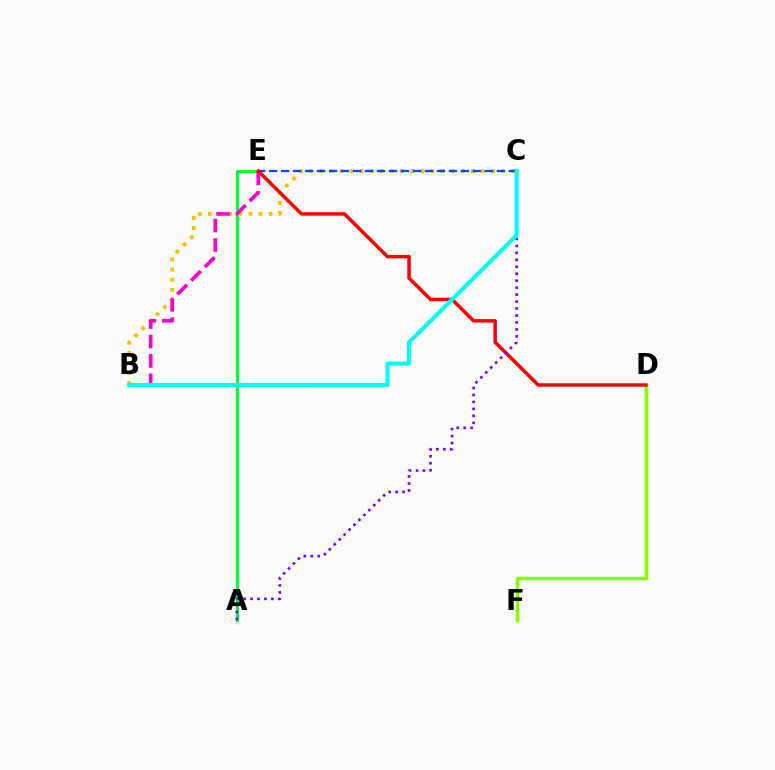{('D', 'F'): [{'color': '#84ff00', 'line_style': 'solid', 'thickness': 2.52}], ('A', 'E'): [{'color': '#00ff39', 'line_style': 'solid', 'thickness': 2.15}], ('B', 'C'): [{'color': '#ffbd00', 'line_style': 'dotted', 'thickness': 2.75}, {'color': '#00fff6', 'line_style': 'solid', 'thickness': 2.93}], ('C', 'E'): [{'color': '#004bff', 'line_style': 'dashed', 'thickness': 1.63}], ('B', 'E'): [{'color': '#ff00cf', 'line_style': 'dashed', 'thickness': 2.64}], ('D', 'E'): [{'color': '#ff0000', 'line_style': 'solid', 'thickness': 2.5}], ('A', 'C'): [{'color': '#7200ff', 'line_style': 'dotted', 'thickness': 1.89}]}